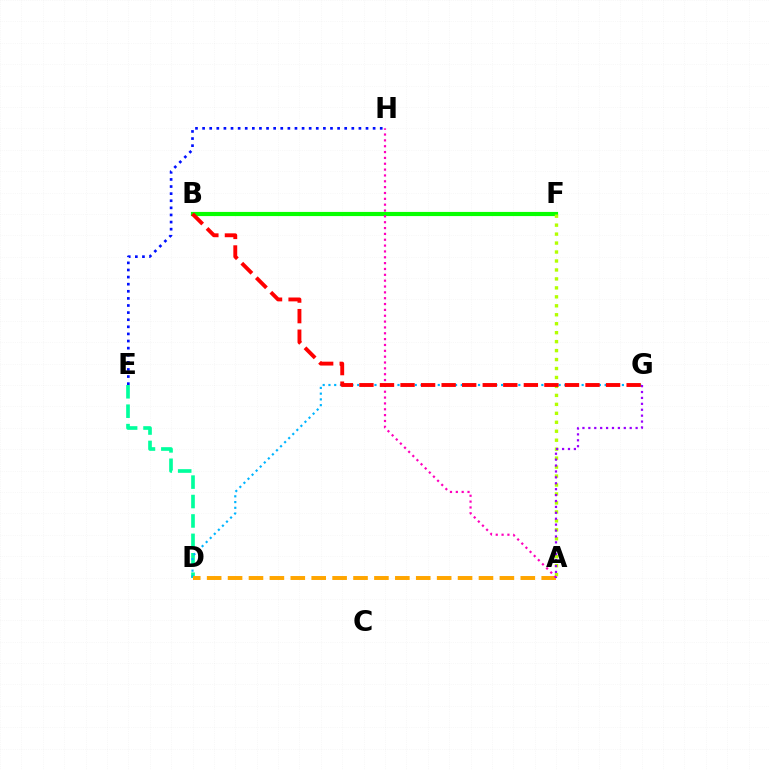{('B', 'F'): [{'color': '#08ff00', 'line_style': 'solid', 'thickness': 2.99}], ('D', 'E'): [{'color': '#00ff9d', 'line_style': 'dashed', 'thickness': 2.64}], ('A', 'F'): [{'color': '#b3ff00', 'line_style': 'dotted', 'thickness': 2.43}], ('D', 'G'): [{'color': '#00b5ff', 'line_style': 'dotted', 'thickness': 1.56}], ('A', 'D'): [{'color': '#ffa500', 'line_style': 'dashed', 'thickness': 2.84}], ('A', 'H'): [{'color': '#ff00bd', 'line_style': 'dotted', 'thickness': 1.59}], ('A', 'G'): [{'color': '#9b00ff', 'line_style': 'dotted', 'thickness': 1.61}], ('E', 'H'): [{'color': '#0010ff', 'line_style': 'dotted', 'thickness': 1.93}], ('B', 'G'): [{'color': '#ff0000', 'line_style': 'dashed', 'thickness': 2.79}]}